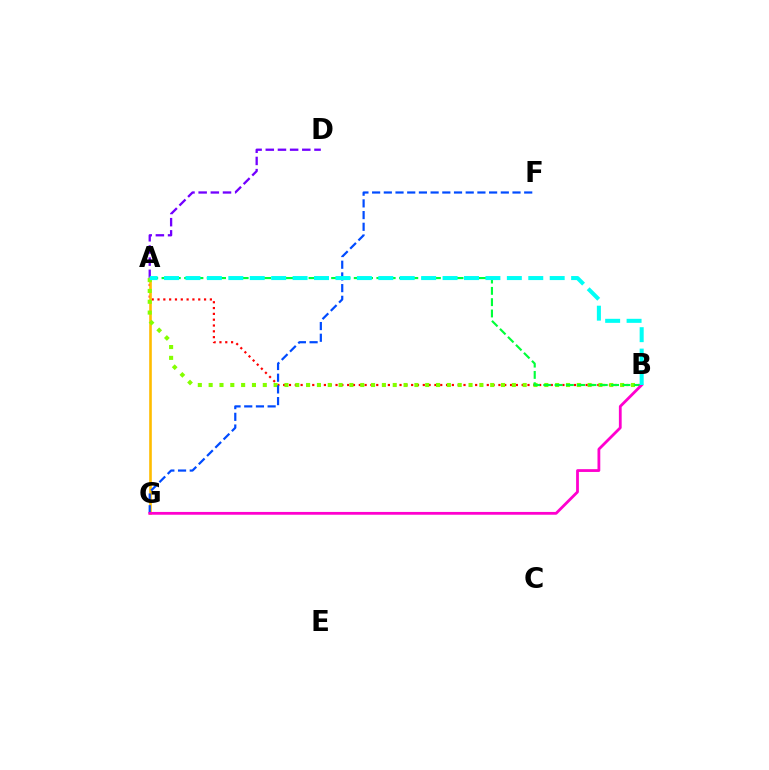{('A', 'B'): [{'color': '#ff0000', 'line_style': 'dotted', 'thickness': 1.58}, {'color': '#84ff00', 'line_style': 'dotted', 'thickness': 2.94}, {'color': '#00ff39', 'line_style': 'dashed', 'thickness': 1.54}, {'color': '#00fff6', 'line_style': 'dashed', 'thickness': 2.91}], ('A', 'D'): [{'color': '#7200ff', 'line_style': 'dashed', 'thickness': 1.65}], ('A', 'G'): [{'color': '#ffbd00', 'line_style': 'solid', 'thickness': 1.89}], ('F', 'G'): [{'color': '#004bff', 'line_style': 'dashed', 'thickness': 1.59}], ('B', 'G'): [{'color': '#ff00cf', 'line_style': 'solid', 'thickness': 2.01}]}